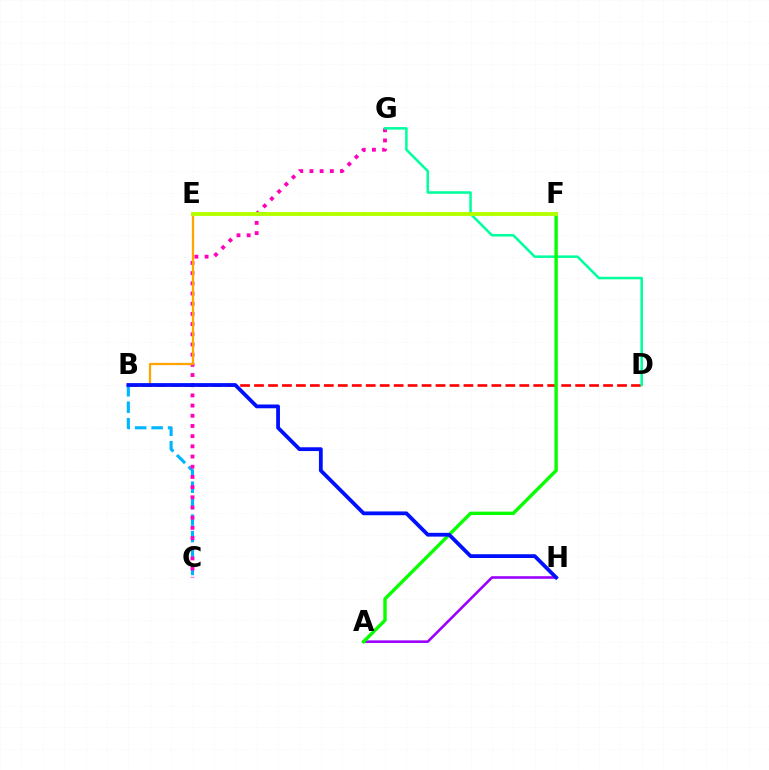{('A', 'H'): [{'color': '#9b00ff', 'line_style': 'solid', 'thickness': 1.87}], ('B', 'C'): [{'color': '#00b5ff', 'line_style': 'dashed', 'thickness': 2.24}], ('C', 'G'): [{'color': '#ff00bd', 'line_style': 'dotted', 'thickness': 2.77}], ('B', 'D'): [{'color': '#ff0000', 'line_style': 'dashed', 'thickness': 1.9}], ('B', 'E'): [{'color': '#ffa500', 'line_style': 'solid', 'thickness': 1.64}], ('D', 'G'): [{'color': '#00ff9d', 'line_style': 'solid', 'thickness': 1.83}], ('A', 'F'): [{'color': '#08ff00', 'line_style': 'solid', 'thickness': 2.44}], ('B', 'H'): [{'color': '#0010ff', 'line_style': 'solid', 'thickness': 2.72}], ('E', 'F'): [{'color': '#b3ff00', 'line_style': 'solid', 'thickness': 2.78}]}